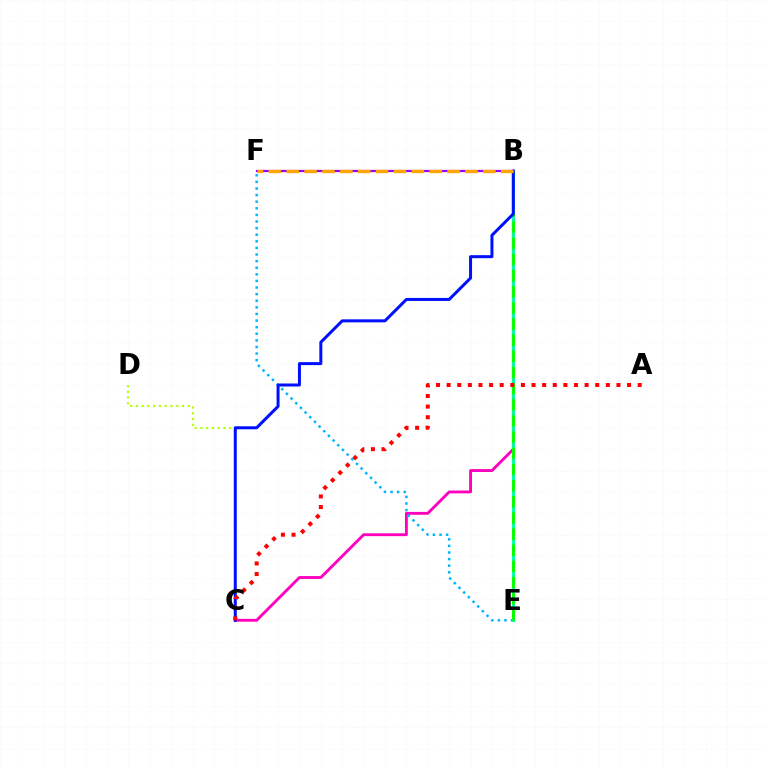{('B', 'C'): [{'color': '#ff00bd', 'line_style': 'solid', 'thickness': 2.06}, {'color': '#0010ff', 'line_style': 'solid', 'thickness': 2.16}], ('E', 'F'): [{'color': '#00b5ff', 'line_style': 'dotted', 'thickness': 1.79}], ('C', 'D'): [{'color': '#b3ff00', 'line_style': 'dotted', 'thickness': 1.57}], ('B', 'E'): [{'color': '#00ff9d', 'line_style': 'solid', 'thickness': 2.1}, {'color': '#08ff00', 'line_style': 'dashed', 'thickness': 2.19}], ('B', 'F'): [{'color': '#9b00ff', 'line_style': 'solid', 'thickness': 1.57}, {'color': '#ffa500', 'line_style': 'dashed', 'thickness': 2.43}], ('A', 'C'): [{'color': '#ff0000', 'line_style': 'dotted', 'thickness': 2.88}]}